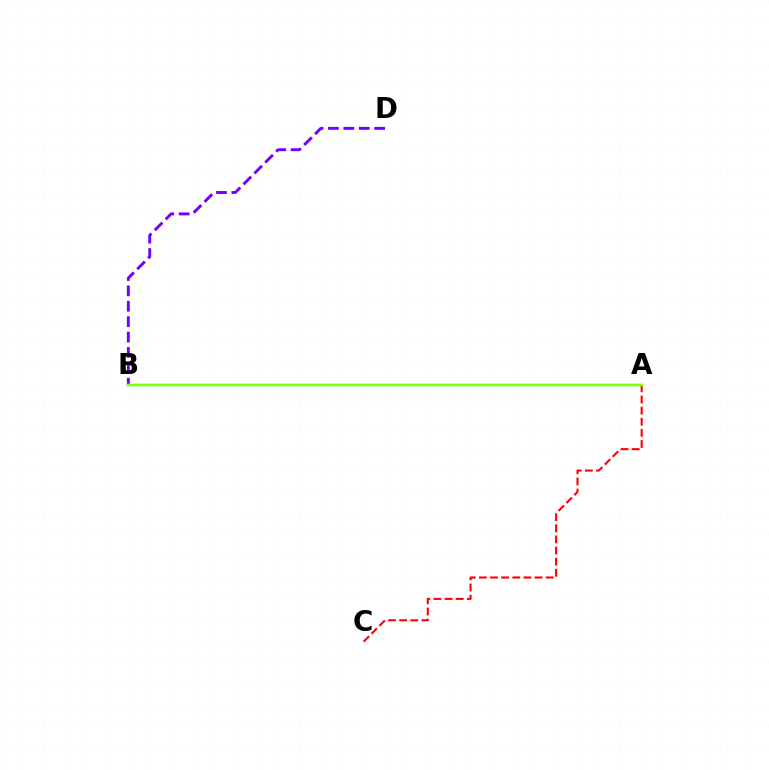{('B', 'D'): [{'color': '#7200ff', 'line_style': 'dashed', 'thickness': 2.09}], ('A', 'B'): [{'color': '#00fff6', 'line_style': 'solid', 'thickness': 1.58}, {'color': '#84ff00', 'line_style': 'solid', 'thickness': 1.79}], ('A', 'C'): [{'color': '#ff0000', 'line_style': 'dashed', 'thickness': 1.51}]}